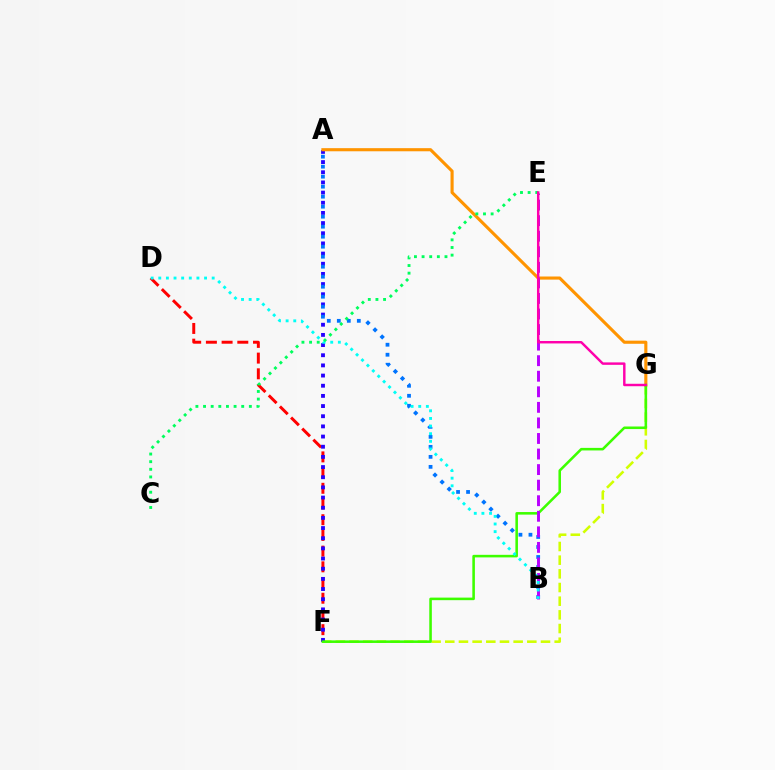{('D', 'F'): [{'color': '#ff0000', 'line_style': 'dashed', 'thickness': 2.13}], ('F', 'G'): [{'color': '#d1ff00', 'line_style': 'dashed', 'thickness': 1.86}, {'color': '#3dff00', 'line_style': 'solid', 'thickness': 1.85}], ('A', 'F'): [{'color': '#2500ff', 'line_style': 'dotted', 'thickness': 2.76}], ('A', 'G'): [{'color': '#ff9400', 'line_style': 'solid', 'thickness': 2.24}], ('A', 'B'): [{'color': '#0074ff', 'line_style': 'dotted', 'thickness': 2.72}], ('B', 'E'): [{'color': '#b900ff', 'line_style': 'dashed', 'thickness': 2.11}], ('B', 'D'): [{'color': '#00fff6', 'line_style': 'dotted', 'thickness': 2.07}], ('C', 'E'): [{'color': '#00ff5c', 'line_style': 'dotted', 'thickness': 2.07}], ('E', 'G'): [{'color': '#ff00ac', 'line_style': 'solid', 'thickness': 1.76}]}